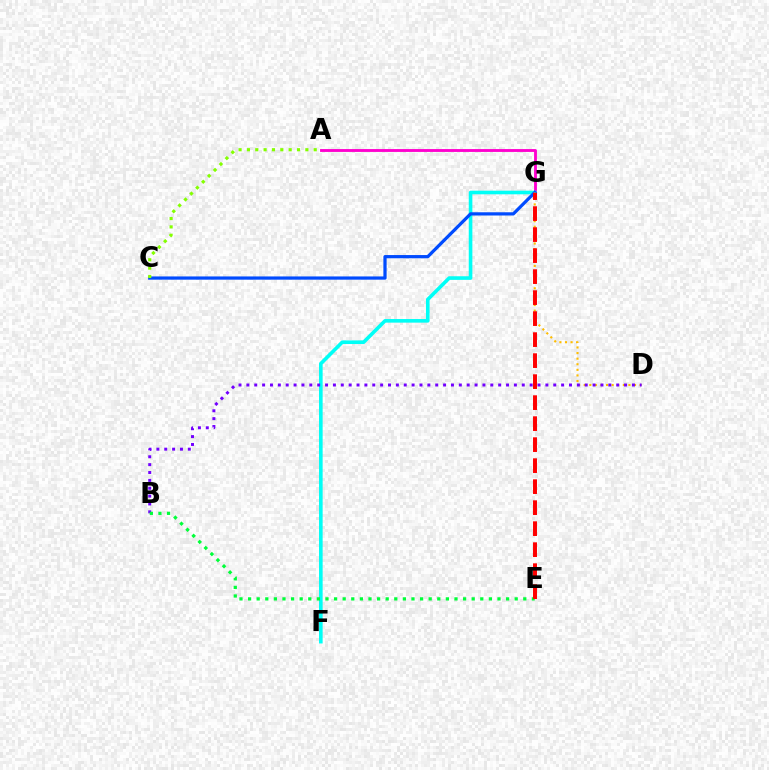{('A', 'G'): [{'color': '#ff00cf', 'line_style': 'solid', 'thickness': 2.06}], ('F', 'G'): [{'color': '#00fff6', 'line_style': 'solid', 'thickness': 2.6}], ('C', 'G'): [{'color': '#004bff', 'line_style': 'solid', 'thickness': 2.33}], ('D', 'G'): [{'color': '#ffbd00', 'line_style': 'dotted', 'thickness': 1.52}], ('A', 'C'): [{'color': '#84ff00', 'line_style': 'dotted', 'thickness': 2.27}], ('B', 'D'): [{'color': '#7200ff', 'line_style': 'dotted', 'thickness': 2.14}], ('B', 'E'): [{'color': '#00ff39', 'line_style': 'dotted', 'thickness': 2.34}], ('E', 'G'): [{'color': '#ff0000', 'line_style': 'dashed', 'thickness': 2.85}]}